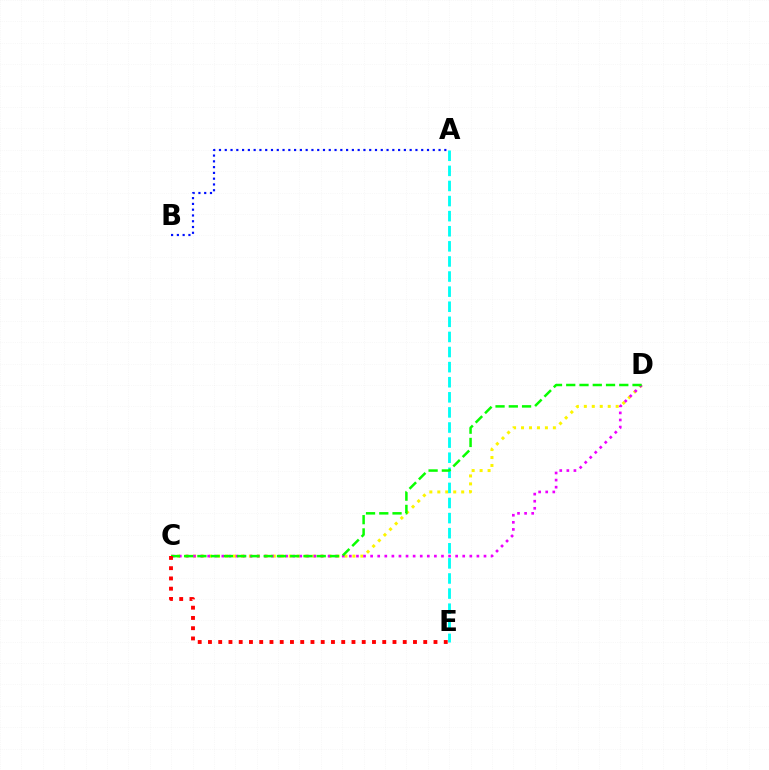{('C', 'D'): [{'color': '#fcf500', 'line_style': 'dotted', 'thickness': 2.16}, {'color': '#ee00ff', 'line_style': 'dotted', 'thickness': 1.93}, {'color': '#08ff00', 'line_style': 'dashed', 'thickness': 1.8}], ('A', 'B'): [{'color': '#0010ff', 'line_style': 'dotted', 'thickness': 1.57}], ('A', 'E'): [{'color': '#00fff6', 'line_style': 'dashed', 'thickness': 2.05}], ('C', 'E'): [{'color': '#ff0000', 'line_style': 'dotted', 'thickness': 2.79}]}